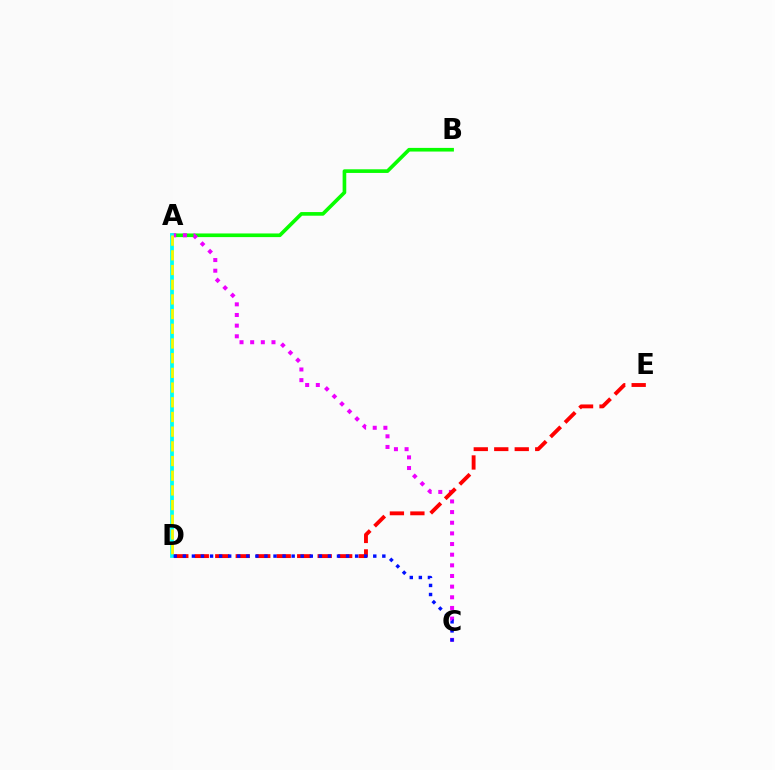{('A', 'B'): [{'color': '#08ff00', 'line_style': 'solid', 'thickness': 2.63}], ('A', 'C'): [{'color': '#ee00ff', 'line_style': 'dotted', 'thickness': 2.89}], ('A', 'D'): [{'color': '#00fff6', 'line_style': 'solid', 'thickness': 2.71}, {'color': '#fcf500', 'line_style': 'dashed', 'thickness': 2.0}], ('D', 'E'): [{'color': '#ff0000', 'line_style': 'dashed', 'thickness': 2.78}], ('C', 'D'): [{'color': '#0010ff', 'line_style': 'dotted', 'thickness': 2.46}]}